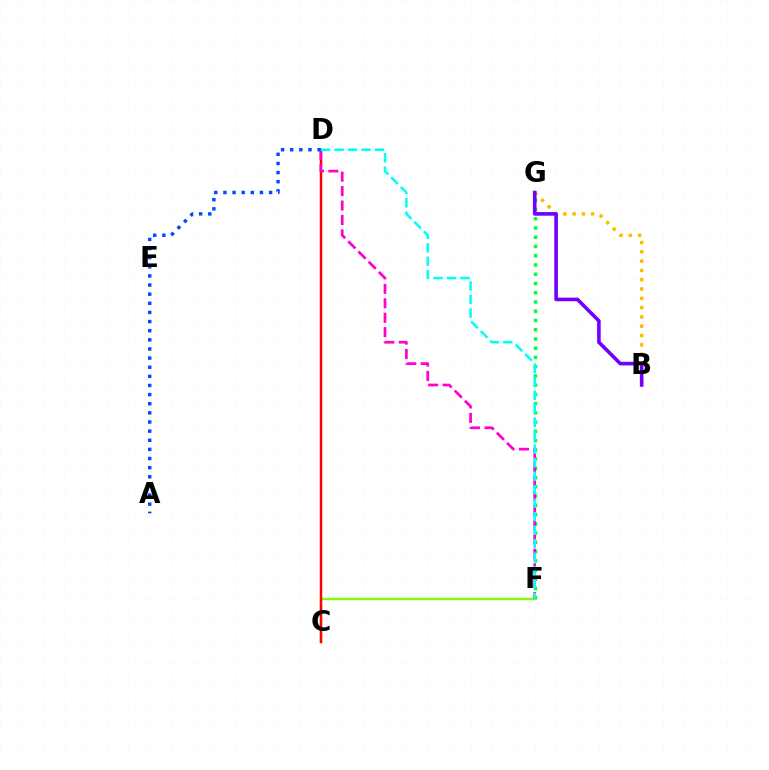{('F', 'G'): [{'color': '#00ff39', 'line_style': 'dotted', 'thickness': 2.51}], ('C', 'F'): [{'color': '#84ff00', 'line_style': 'solid', 'thickness': 1.71}], ('C', 'D'): [{'color': '#ff0000', 'line_style': 'solid', 'thickness': 1.78}], ('D', 'F'): [{'color': '#ff00cf', 'line_style': 'dashed', 'thickness': 1.96}, {'color': '#00fff6', 'line_style': 'dashed', 'thickness': 1.83}], ('B', 'G'): [{'color': '#ffbd00', 'line_style': 'dotted', 'thickness': 2.53}, {'color': '#7200ff', 'line_style': 'solid', 'thickness': 2.6}], ('A', 'D'): [{'color': '#004bff', 'line_style': 'dotted', 'thickness': 2.48}]}